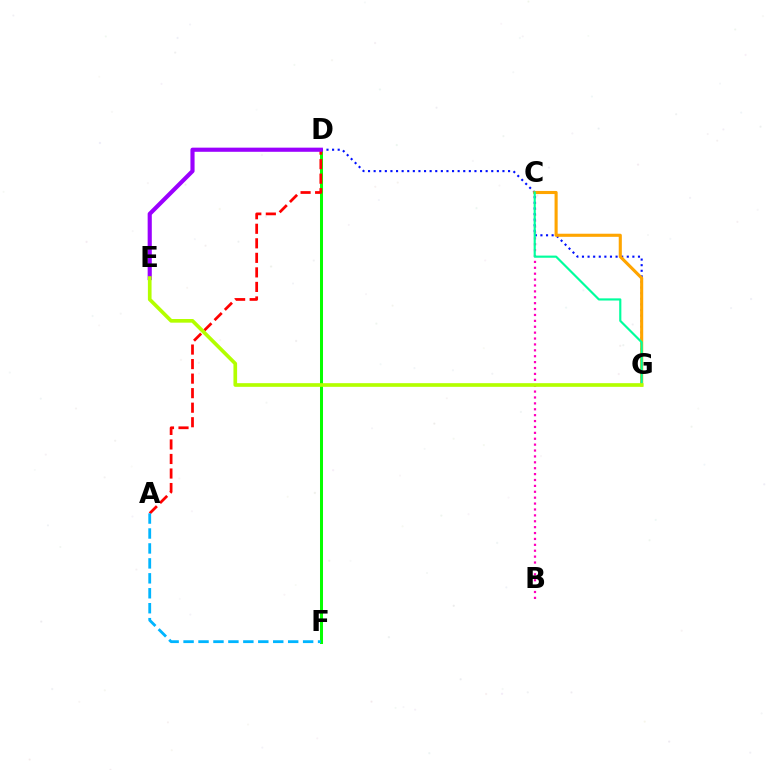{('B', 'C'): [{'color': '#ff00bd', 'line_style': 'dotted', 'thickness': 1.6}], ('D', 'F'): [{'color': '#08ff00', 'line_style': 'solid', 'thickness': 2.17}], ('D', 'G'): [{'color': '#0010ff', 'line_style': 'dotted', 'thickness': 1.52}], ('A', 'D'): [{'color': '#ff0000', 'line_style': 'dashed', 'thickness': 1.97}], ('C', 'G'): [{'color': '#ffa500', 'line_style': 'solid', 'thickness': 2.23}, {'color': '#00ff9d', 'line_style': 'solid', 'thickness': 1.56}], ('D', 'E'): [{'color': '#9b00ff', 'line_style': 'solid', 'thickness': 2.98}], ('A', 'F'): [{'color': '#00b5ff', 'line_style': 'dashed', 'thickness': 2.03}], ('E', 'G'): [{'color': '#b3ff00', 'line_style': 'solid', 'thickness': 2.64}]}